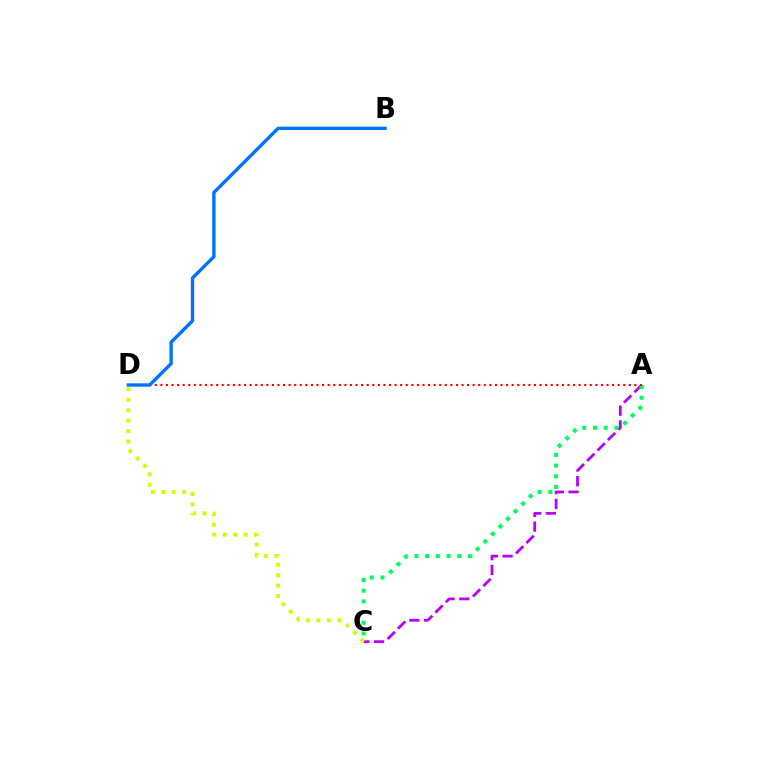{('A', 'C'): [{'color': '#b900ff', 'line_style': 'dashed', 'thickness': 2.0}, {'color': '#00ff5c', 'line_style': 'dotted', 'thickness': 2.91}], ('C', 'D'): [{'color': '#d1ff00', 'line_style': 'dotted', 'thickness': 2.83}], ('A', 'D'): [{'color': '#ff0000', 'line_style': 'dotted', 'thickness': 1.52}], ('B', 'D'): [{'color': '#0074ff', 'line_style': 'solid', 'thickness': 2.42}]}